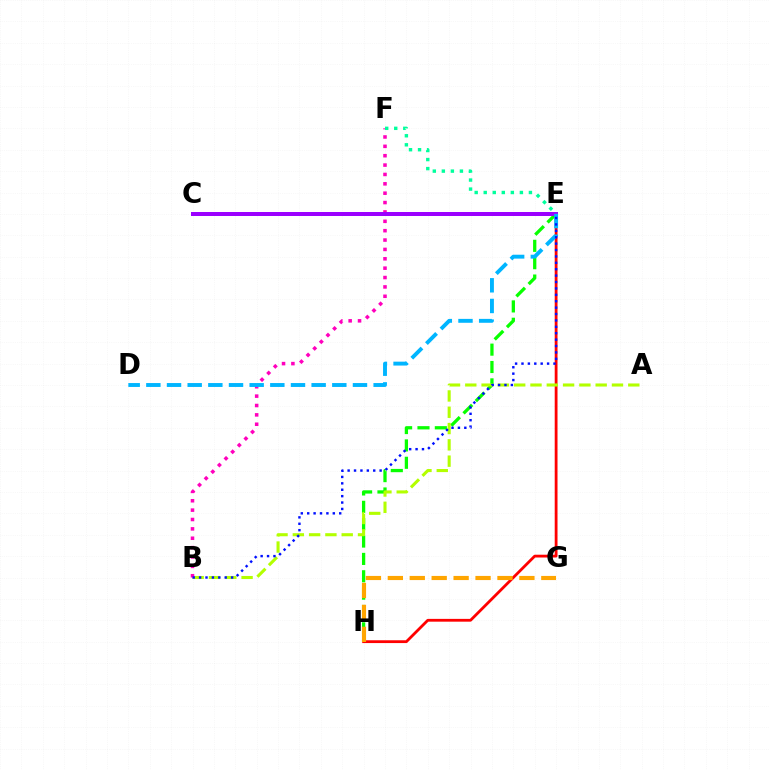{('E', 'H'): [{'color': '#08ff00', 'line_style': 'dashed', 'thickness': 2.36}, {'color': '#ff0000', 'line_style': 'solid', 'thickness': 2.02}], ('A', 'B'): [{'color': '#b3ff00', 'line_style': 'dashed', 'thickness': 2.21}], ('B', 'F'): [{'color': '#ff00bd', 'line_style': 'dotted', 'thickness': 2.55}], ('C', 'E'): [{'color': '#9b00ff', 'line_style': 'solid', 'thickness': 2.87}], ('D', 'E'): [{'color': '#00b5ff', 'line_style': 'dashed', 'thickness': 2.81}], ('E', 'F'): [{'color': '#00ff9d', 'line_style': 'dotted', 'thickness': 2.46}], ('B', 'E'): [{'color': '#0010ff', 'line_style': 'dotted', 'thickness': 1.74}], ('G', 'H'): [{'color': '#ffa500', 'line_style': 'dashed', 'thickness': 2.98}]}